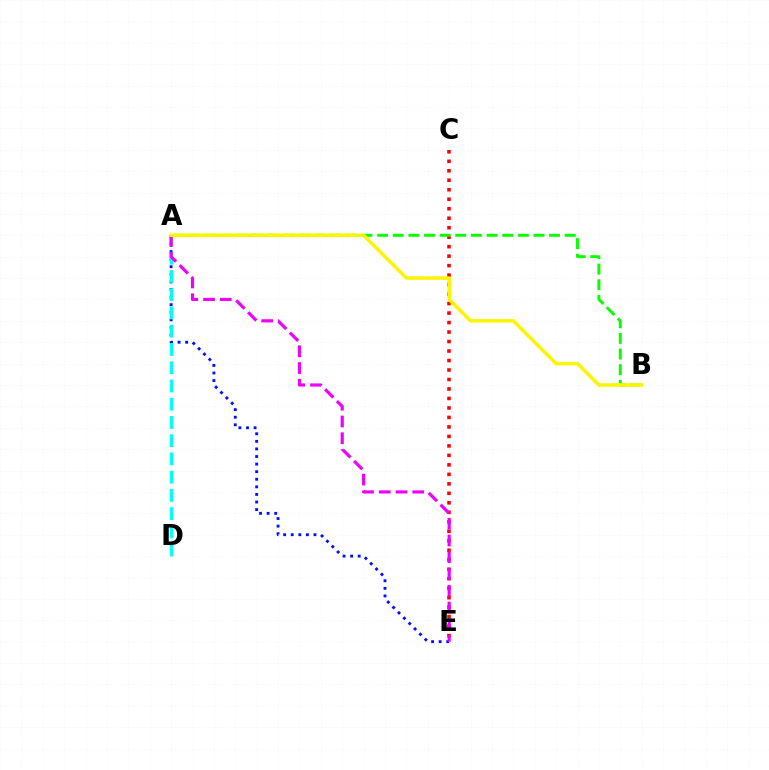{('A', 'E'): [{'color': '#0010ff', 'line_style': 'dotted', 'thickness': 2.06}, {'color': '#ee00ff', 'line_style': 'dashed', 'thickness': 2.27}], ('A', 'D'): [{'color': '#00fff6', 'line_style': 'dashed', 'thickness': 2.48}], ('C', 'E'): [{'color': '#ff0000', 'line_style': 'dotted', 'thickness': 2.58}], ('A', 'B'): [{'color': '#08ff00', 'line_style': 'dashed', 'thickness': 2.12}, {'color': '#fcf500', 'line_style': 'solid', 'thickness': 2.53}]}